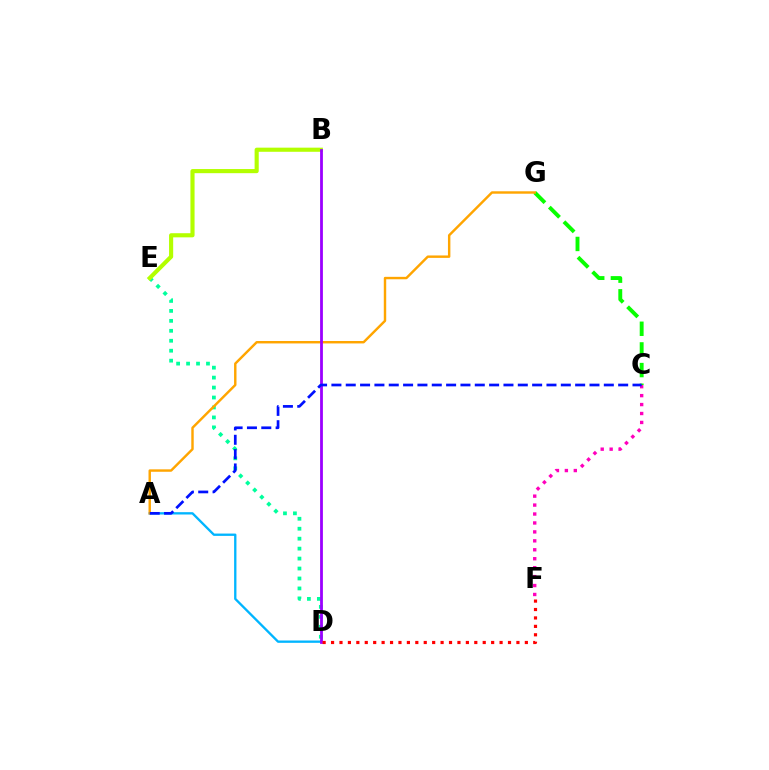{('C', 'G'): [{'color': '#08ff00', 'line_style': 'dashed', 'thickness': 2.81}], ('A', 'D'): [{'color': '#00b5ff', 'line_style': 'solid', 'thickness': 1.68}], ('C', 'F'): [{'color': '#ff00bd', 'line_style': 'dotted', 'thickness': 2.43}], ('D', 'E'): [{'color': '#00ff9d', 'line_style': 'dotted', 'thickness': 2.7}], ('A', 'G'): [{'color': '#ffa500', 'line_style': 'solid', 'thickness': 1.75}], ('B', 'E'): [{'color': '#b3ff00', 'line_style': 'solid', 'thickness': 2.97}], ('B', 'D'): [{'color': '#9b00ff', 'line_style': 'solid', 'thickness': 2.01}], ('A', 'C'): [{'color': '#0010ff', 'line_style': 'dashed', 'thickness': 1.95}], ('D', 'F'): [{'color': '#ff0000', 'line_style': 'dotted', 'thickness': 2.29}]}